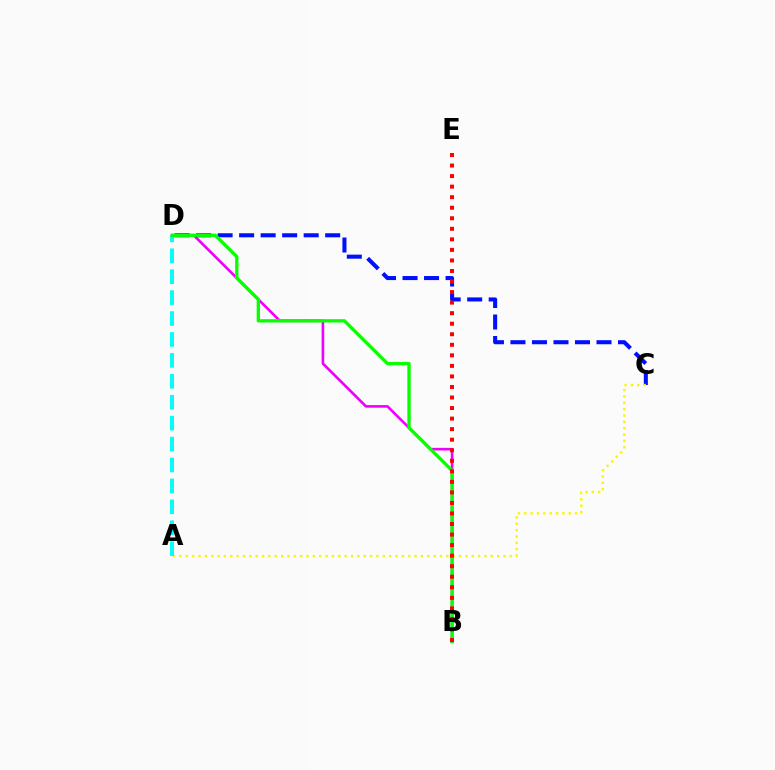{('C', 'D'): [{'color': '#0010ff', 'line_style': 'dashed', 'thickness': 2.92}], ('B', 'D'): [{'color': '#ee00ff', 'line_style': 'solid', 'thickness': 1.89}, {'color': '#08ff00', 'line_style': 'solid', 'thickness': 2.39}], ('A', 'C'): [{'color': '#fcf500', 'line_style': 'dotted', 'thickness': 1.73}], ('A', 'D'): [{'color': '#00fff6', 'line_style': 'dashed', 'thickness': 2.84}], ('B', 'E'): [{'color': '#ff0000', 'line_style': 'dotted', 'thickness': 2.86}]}